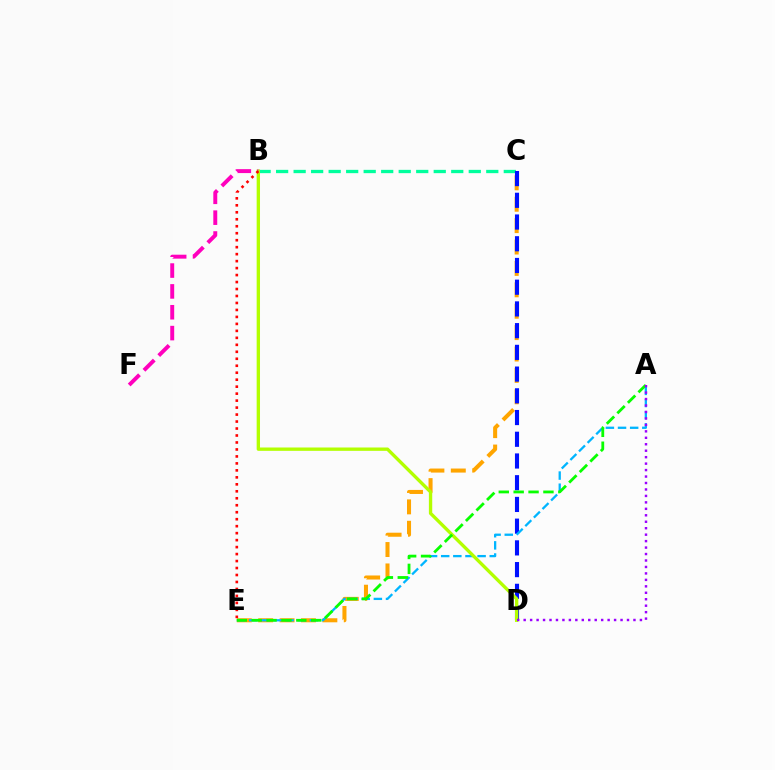{('C', 'E'): [{'color': '#ffa500', 'line_style': 'dashed', 'thickness': 2.91}], ('B', 'C'): [{'color': '#00ff9d', 'line_style': 'dashed', 'thickness': 2.38}], ('C', 'D'): [{'color': '#0010ff', 'line_style': 'dashed', 'thickness': 2.95}], ('A', 'E'): [{'color': '#00b5ff', 'line_style': 'dashed', 'thickness': 1.65}, {'color': '#08ff00', 'line_style': 'dashed', 'thickness': 2.02}], ('B', 'D'): [{'color': '#b3ff00', 'line_style': 'solid', 'thickness': 2.41}], ('B', 'F'): [{'color': '#ff00bd', 'line_style': 'dashed', 'thickness': 2.83}], ('A', 'D'): [{'color': '#9b00ff', 'line_style': 'dotted', 'thickness': 1.75}], ('B', 'E'): [{'color': '#ff0000', 'line_style': 'dotted', 'thickness': 1.9}]}